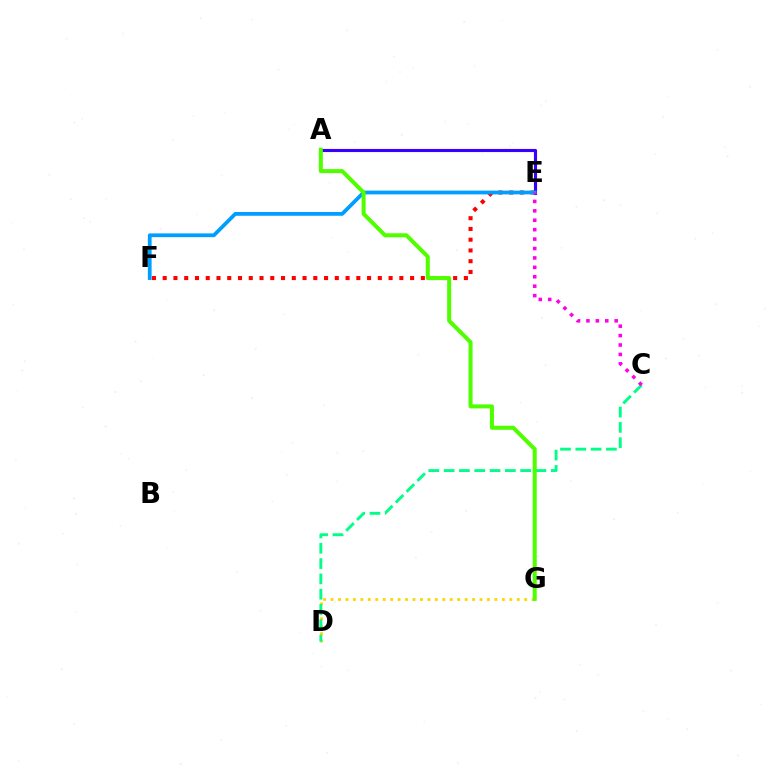{('D', 'G'): [{'color': '#ffd500', 'line_style': 'dotted', 'thickness': 2.02}], ('A', 'E'): [{'color': '#3700ff', 'line_style': 'solid', 'thickness': 2.25}], ('E', 'F'): [{'color': '#ff0000', 'line_style': 'dotted', 'thickness': 2.92}, {'color': '#009eff', 'line_style': 'solid', 'thickness': 2.71}], ('C', 'D'): [{'color': '#00ff86', 'line_style': 'dashed', 'thickness': 2.08}], ('A', 'G'): [{'color': '#4fff00', 'line_style': 'solid', 'thickness': 2.89}], ('C', 'E'): [{'color': '#ff00ed', 'line_style': 'dotted', 'thickness': 2.56}]}